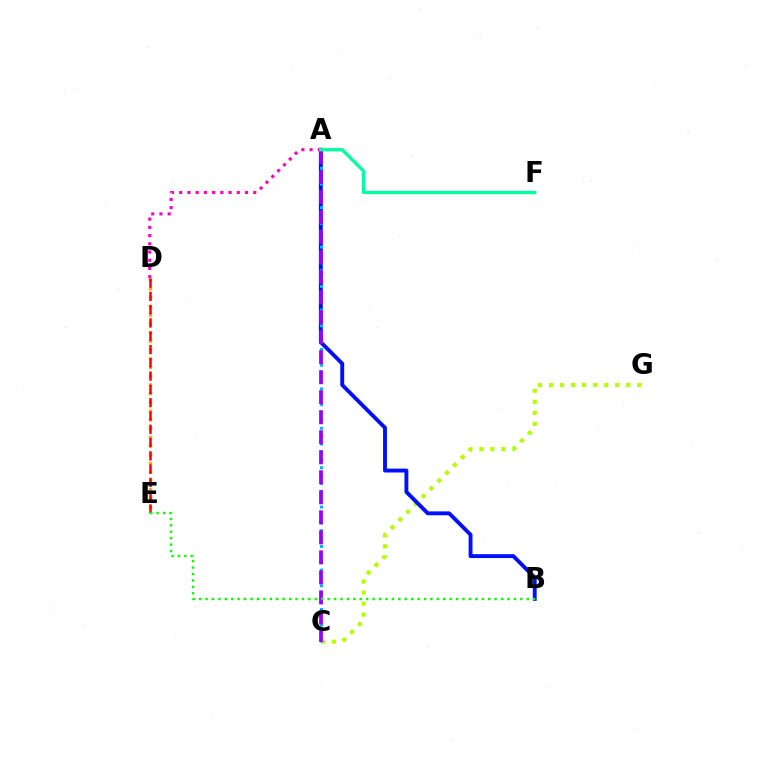{('C', 'G'): [{'color': '#b3ff00', 'line_style': 'dotted', 'thickness': 3.0}], ('A', 'B'): [{'color': '#0010ff', 'line_style': 'solid', 'thickness': 2.8}], ('A', 'D'): [{'color': '#ff00bd', 'line_style': 'dotted', 'thickness': 2.24}], ('A', 'C'): [{'color': '#00b5ff', 'line_style': 'dotted', 'thickness': 2.14}, {'color': '#9b00ff', 'line_style': 'dashed', 'thickness': 2.72}], ('D', 'E'): [{'color': '#ffa500', 'line_style': 'dotted', 'thickness': 2.37}, {'color': '#ff0000', 'line_style': 'dashed', 'thickness': 1.8}], ('A', 'F'): [{'color': '#00ff9d', 'line_style': 'solid', 'thickness': 2.38}], ('B', 'E'): [{'color': '#08ff00', 'line_style': 'dotted', 'thickness': 1.75}]}